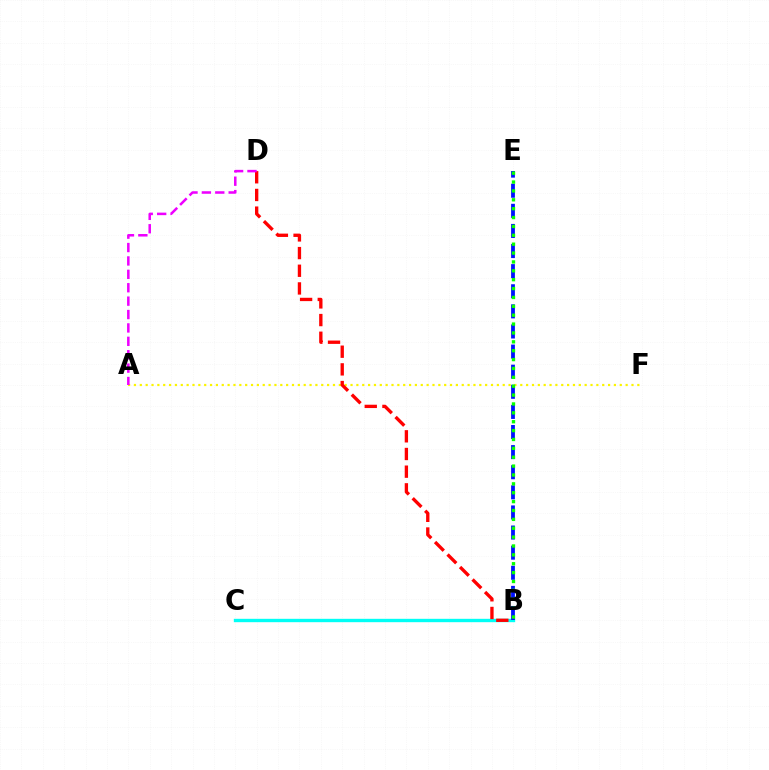{('B', 'C'): [{'color': '#00fff6', 'line_style': 'solid', 'thickness': 2.42}], ('A', 'F'): [{'color': '#fcf500', 'line_style': 'dotted', 'thickness': 1.59}], ('B', 'D'): [{'color': '#ff0000', 'line_style': 'dashed', 'thickness': 2.4}], ('A', 'D'): [{'color': '#ee00ff', 'line_style': 'dashed', 'thickness': 1.82}], ('B', 'E'): [{'color': '#0010ff', 'line_style': 'dashed', 'thickness': 2.73}, {'color': '#08ff00', 'line_style': 'dotted', 'thickness': 2.41}]}